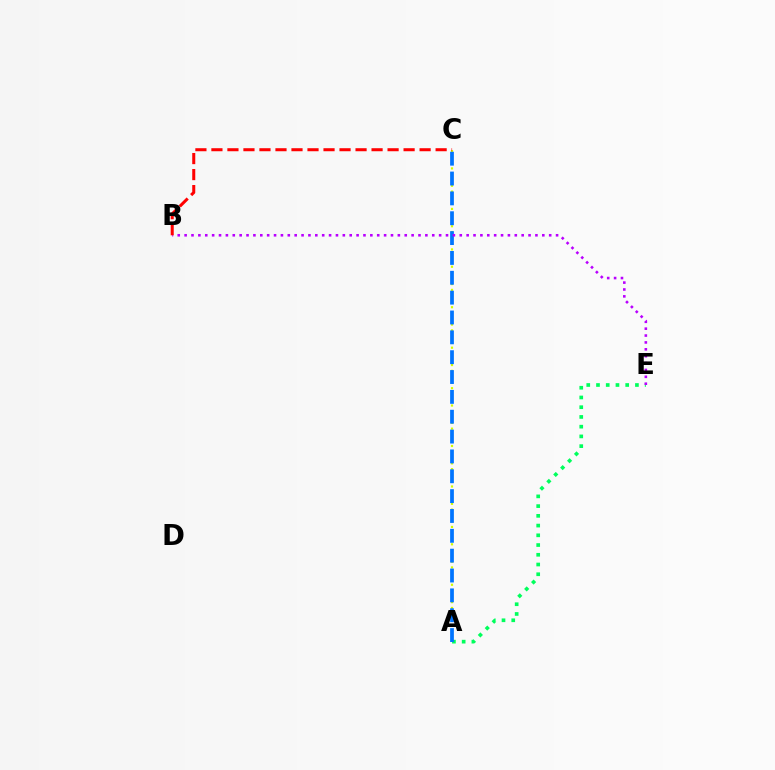{('A', 'E'): [{'color': '#00ff5c', 'line_style': 'dotted', 'thickness': 2.64}], ('A', 'C'): [{'color': '#d1ff00', 'line_style': 'dotted', 'thickness': 1.57}, {'color': '#0074ff', 'line_style': 'dashed', 'thickness': 2.7}], ('B', 'E'): [{'color': '#b900ff', 'line_style': 'dotted', 'thickness': 1.87}], ('B', 'C'): [{'color': '#ff0000', 'line_style': 'dashed', 'thickness': 2.18}]}